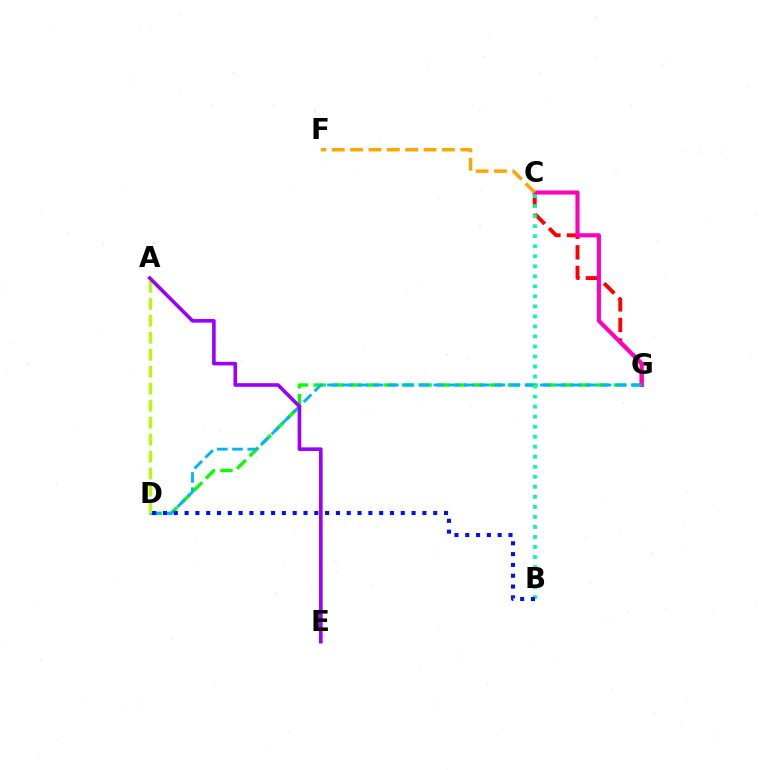{('C', 'G'): [{'color': '#ff0000', 'line_style': 'dashed', 'thickness': 2.79}, {'color': '#ff00bd', 'line_style': 'solid', 'thickness': 2.95}], ('D', 'G'): [{'color': '#08ff00', 'line_style': 'dashed', 'thickness': 2.4}, {'color': '#00b5ff', 'line_style': 'dashed', 'thickness': 2.06}], ('B', 'C'): [{'color': '#00ff9d', 'line_style': 'dotted', 'thickness': 2.72}], ('A', 'D'): [{'color': '#b3ff00', 'line_style': 'dashed', 'thickness': 2.31}], ('B', 'D'): [{'color': '#0010ff', 'line_style': 'dotted', 'thickness': 2.94}], ('C', 'F'): [{'color': '#ffa500', 'line_style': 'dashed', 'thickness': 2.49}], ('A', 'E'): [{'color': '#9b00ff', 'line_style': 'solid', 'thickness': 2.6}]}